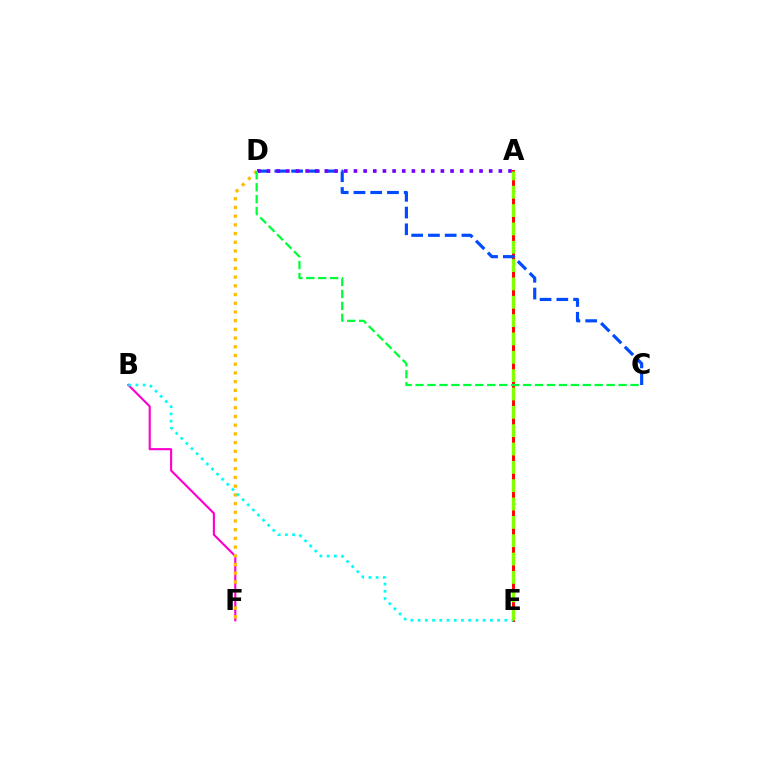{('B', 'F'): [{'color': '#ff00cf', 'line_style': 'solid', 'thickness': 1.54}], ('A', 'E'): [{'color': '#ff0000', 'line_style': 'solid', 'thickness': 2.11}, {'color': '#84ff00', 'line_style': 'dashed', 'thickness': 2.49}], ('C', 'D'): [{'color': '#004bff', 'line_style': 'dashed', 'thickness': 2.28}, {'color': '#00ff39', 'line_style': 'dashed', 'thickness': 1.62}], ('A', 'D'): [{'color': '#7200ff', 'line_style': 'dotted', 'thickness': 2.63}], ('D', 'F'): [{'color': '#ffbd00', 'line_style': 'dotted', 'thickness': 2.37}], ('B', 'E'): [{'color': '#00fff6', 'line_style': 'dotted', 'thickness': 1.96}]}